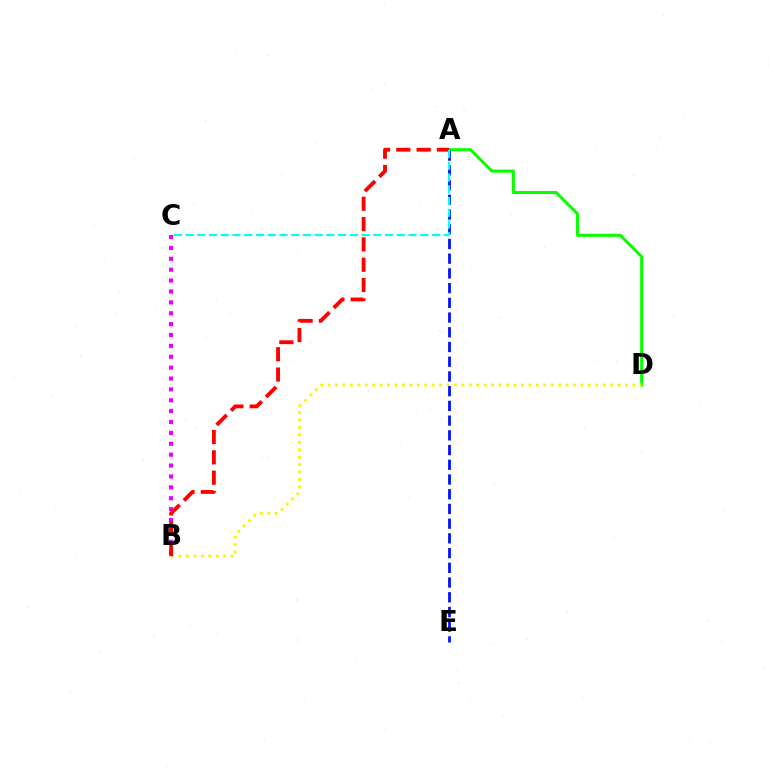{('B', 'C'): [{'color': '#ee00ff', 'line_style': 'dotted', 'thickness': 2.96}], ('A', 'D'): [{'color': '#08ff00', 'line_style': 'solid', 'thickness': 2.2}], ('B', 'D'): [{'color': '#fcf500', 'line_style': 'dotted', 'thickness': 2.02}], ('A', 'E'): [{'color': '#0010ff', 'line_style': 'dashed', 'thickness': 2.0}], ('A', 'B'): [{'color': '#ff0000', 'line_style': 'dashed', 'thickness': 2.76}], ('A', 'C'): [{'color': '#00fff6', 'line_style': 'dashed', 'thickness': 1.59}]}